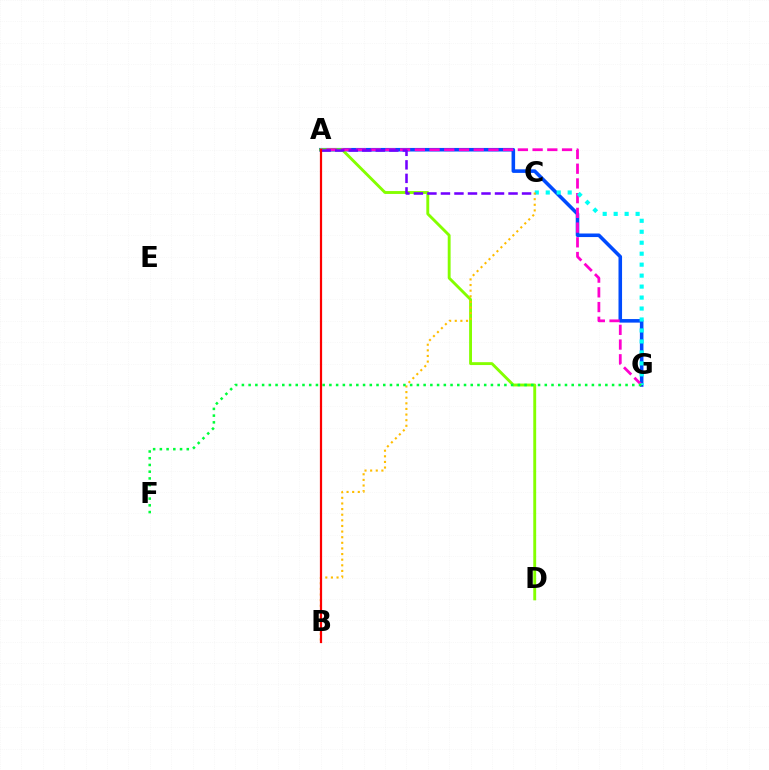{('A', 'G'): [{'color': '#004bff', 'line_style': 'solid', 'thickness': 2.57}, {'color': '#ff00cf', 'line_style': 'dashed', 'thickness': 2.0}], ('A', 'D'): [{'color': '#84ff00', 'line_style': 'solid', 'thickness': 2.07}], ('C', 'G'): [{'color': '#00fff6', 'line_style': 'dotted', 'thickness': 2.98}], ('B', 'C'): [{'color': '#ffbd00', 'line_style': 'dotted', 'thickness': 1.53}], ('A', 'C'): [{'color': '#7200ff', 'line_style': 'dashed', 'thickness': 1.84}], ('F', 'G'): [{'color': '#00ff39', 'line_style': 'dotted', 'thickness': 1.83}], ('A', 'B'): [{'color': '#ff0000', 'line_style': 'solid', 'thickness': 1.6}]}